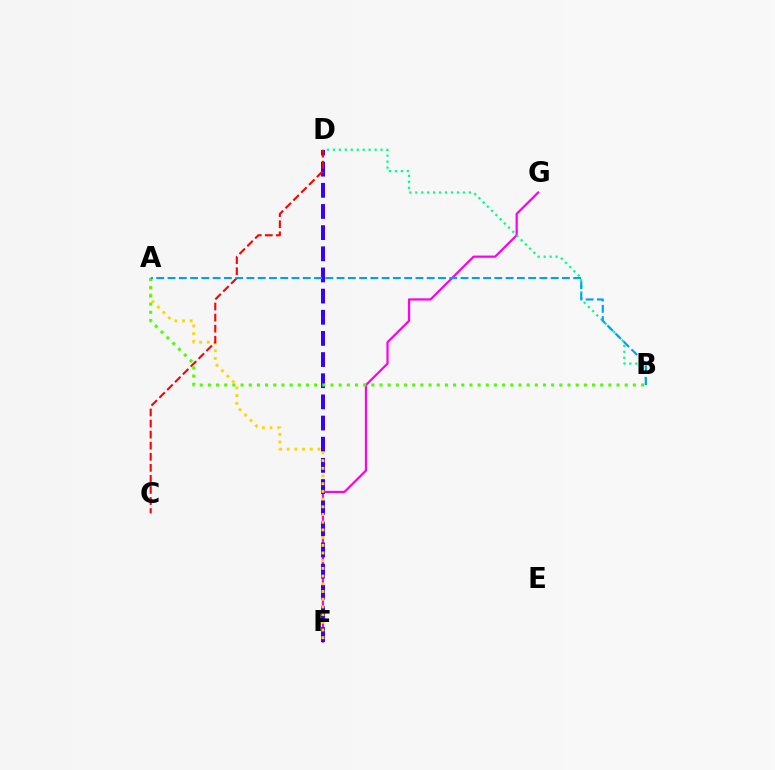{('F', 'G'): [{'color': '#ff00ed', 'line_style': 'solid', 'thickness': 1.59}], ('D', 'F'): [{'color': '#3700ff', 'line_style': 'dashed', 'thickness': 2.87}], ('A', 'F'): [{'color': '#ffd500', 'line_style': 'dotted', 'thickness': 2.09}], ('C', 'D'): [{'color': '#ff0000', 'line_style': 'dashed', 'thickness': 1.5}], ('B', 'D'): [{'color': '#00ff86', 'line_style': 'dotted', 'thickness': 1.62}], ('A', 'B'): [{'color': '#4fff00', 'line_style': 'dotted', 'thickness': 2.22}, {'color': '#009eff', 'line_style': 'dashed', 'thickness': 1.53}]}